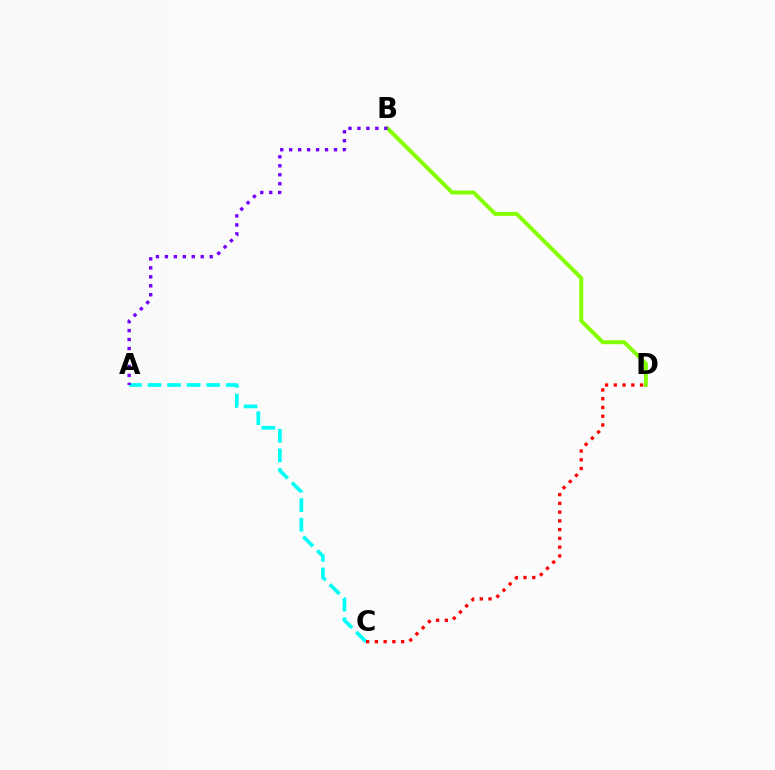{('A', 'C'): [{'color': '#00fff6', 'line_style': 'dashed', 'thickness': 2.66}], ('B', 'D'): [{'color': '#84ff00', 'line_style': 'solid', 'thickness': 2.86}], ('C', 'D'): [{'color': '#ff0000', 'line_style': 'dotted', 'thickness': 2.38}], ('A', 'B'): [{'color': '#7200ff', 'line_style': 'dotted', 'thickness': 2.43}]}